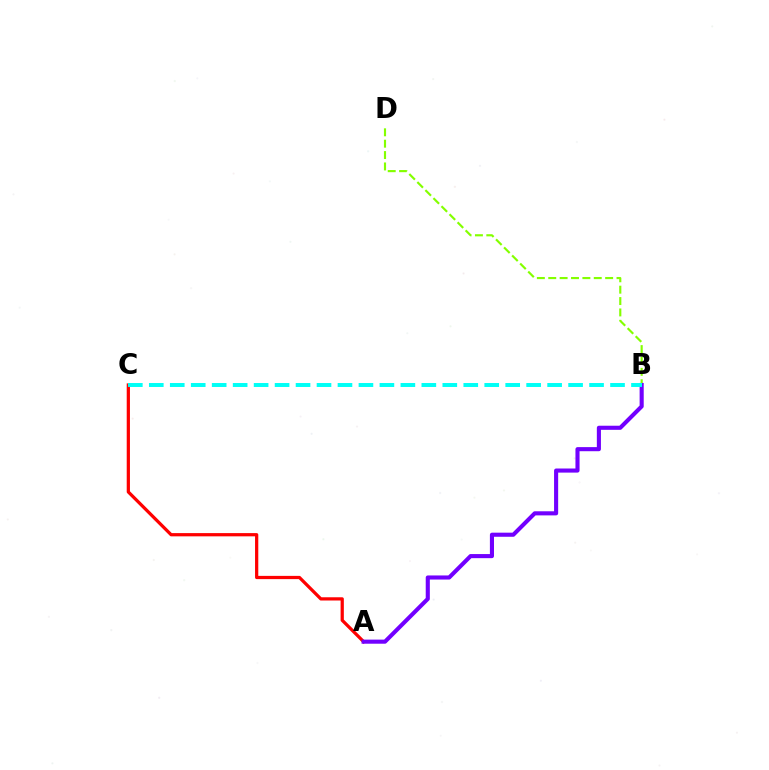{('B', 'D'): [{'color': '#84ff00', 'line_style': 'dashed', 'thickness': 1.55}], ('A', 'C'): [{'color': '#ff0000', 'line_style': 'solid', 'thickness': 2.33}], ('A', 'B'): [{'color': '#7200ff', 'line_style': 'solid', 'thickness': 2.95}], ('B', 'C'): [{'color': '#00fff6', 'line_style': 'dashed', 'thickness': 2.85}]}